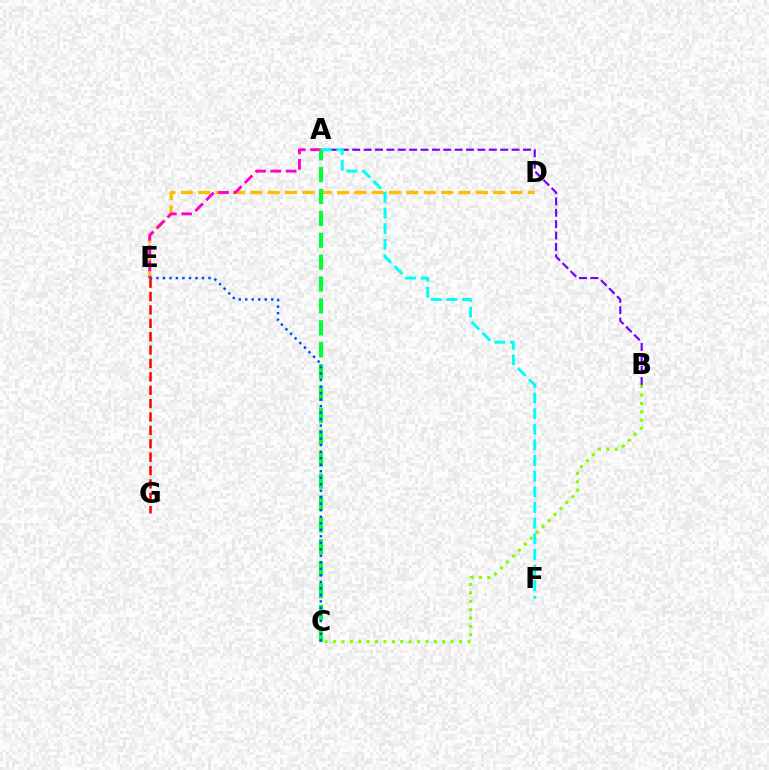{('D', 'E'): [{'color': '#ffbd00', 'line_style': 'dashed', 'thickness': 2.36}], ('B', 'C'): [{'color': '#84ff00', 'line_style': 'dotted', 'thickness': 2.28}], ('A', 'B'): [{'color': '#7200ff', 'line_style': 'dashed', 'thickness': 1.55}], ('A', 'E'): [{'color': '#ff00cf', 'line_style': 'dashed', 'thickness': 2.07}], ('A', 'F'): [{'color': '#00fff6', 'line_style': 'dashed', 'thickness': 2.12}], ('A', 'C'): [{'color': '#00ff39', 'line_style': 'dashed', 'thickness': 2.97}], ('C', 'E'): [{'color': '#004bff', 'line_style': 'dotted', 'thickness': 1.77}], ('E', 'G'): [{'color': '#ff0000', 'line_style': 'dashed', 'thickness': 1.82}]}